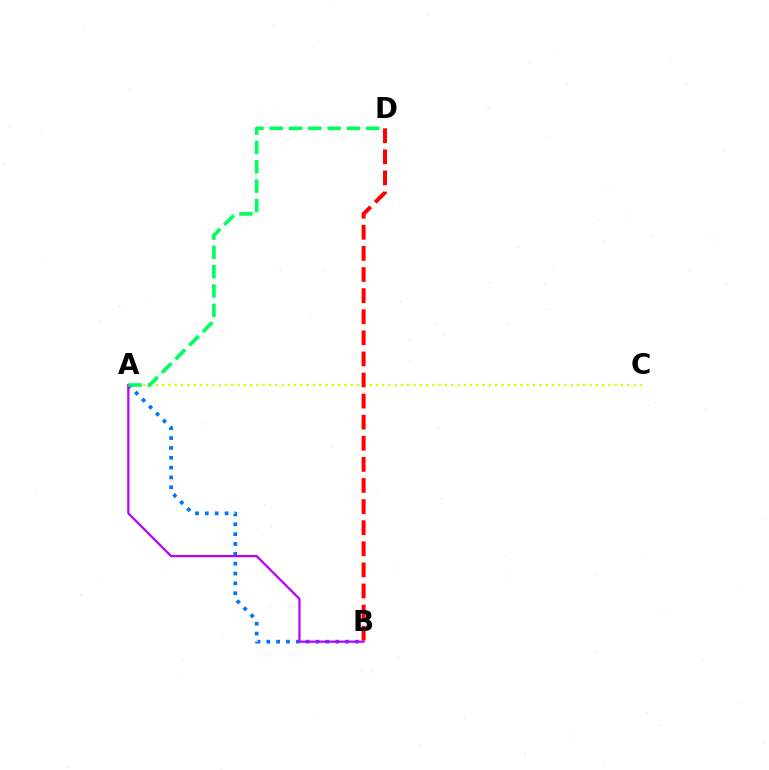{('A', 'B'): [{'color': '#0074ff', 'line_style': 'dotted', 'thickness': 2.68}, {'color': '#b900ff', 'line_style': 'solid', 'thickness': 1.6}], ('A', 'C'): [{'color': '#d1ff00', 'line_style': 'dotted', 'thickness': 1.71}], ('A', 'D'): [{'color': '#00ff5c', 'line_style': 'dashed', 'thickness': 2.62}], ('B', 'D'): [{'color': '#ff0000', 'line_style': 'dashed', 'thickness': 2.87}]}